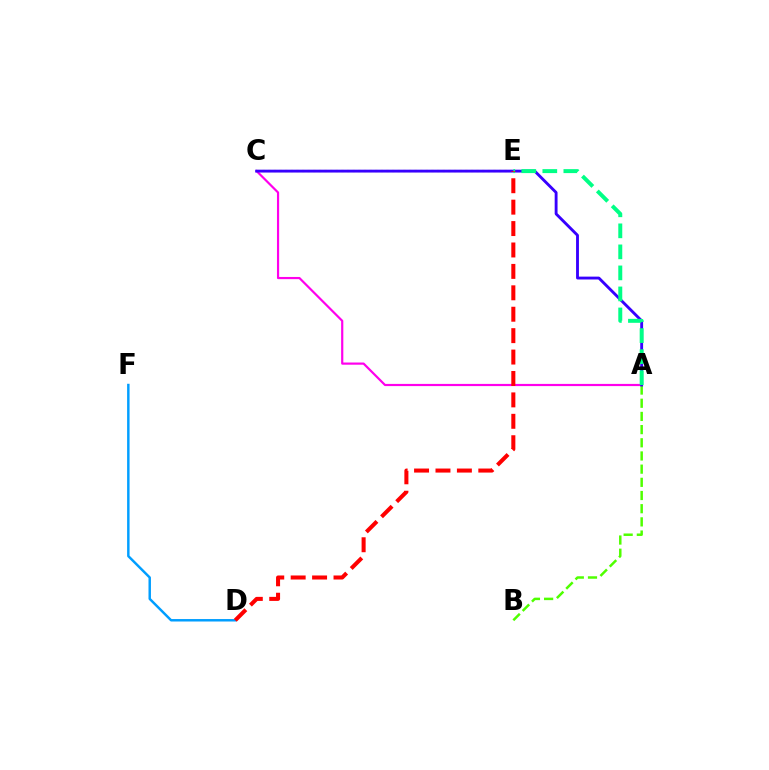{('A', 'C'): [{'color': '#ff00ed', 'line_style': 'solid', 'thickness': 1.58}, {'color': '#3700ff', 'line_style': 'solid', 'thickness': 2.06}], ('C', 'E'): [{'color': '#ffd500', 'line_style': 'dotted', 'thickness': 1.53}], ('D', 'F'): [{'color': '#009eff', 'line_style': 'solid', 'thickness': 1.77}], ('A', 'B'): [{'color': '#4fff00', 'line_style': 'dashed', 'thickness': 1.79}], ('A', 'E'): [{'color': '#00ff86', 'line_style': 'dashed', 'thickness': 2.86}], ('D', 'E'): [{'color': '#ff0000', 'line_style': 'dashed', 'thickness': 2.91}]}